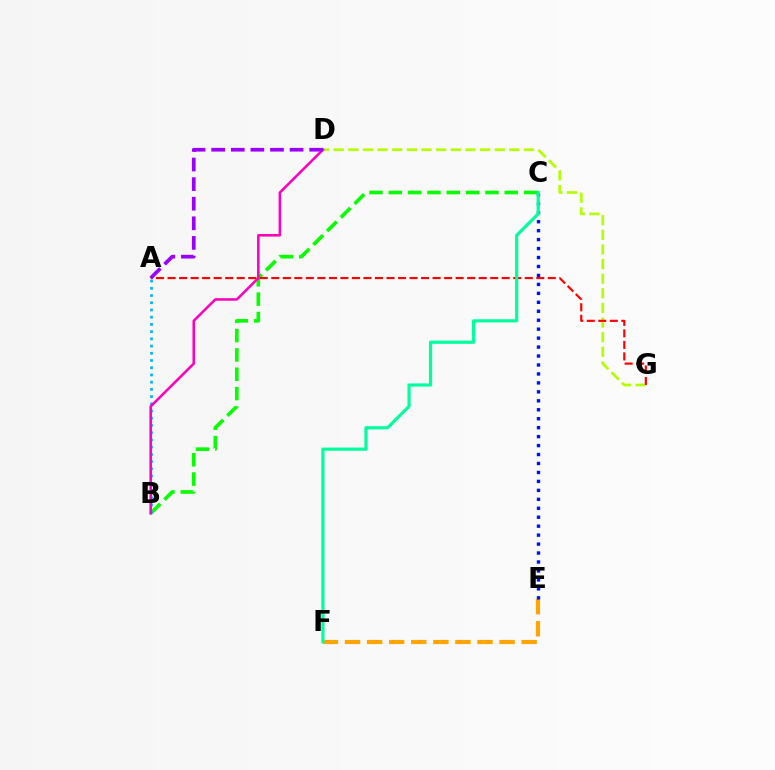{('B', 'C'): [{'color': '#08ff00', 'line_style': 'dashed', 'thickness': 2.63}], ('D', 'G'): [{'color': '#b3ff00', 'line_style': 'dashed', 'thickness': 1.99}], ('E', 'F'): [{'color': '#ffa500', 'line_style': 'dashed', 'thickness': 3.0}], ('A', 'G'): [{'color': '#ff0000', 'line_style': 'dashed', 'thickness': 1.57}], ('C', 'E'): [{'color': '#0010ff', 'line_style': 'dotted', 'thickness': 2.43}], ('A', 'B'): [{'color': '#00b5ff', 'line_style': 'dotted', 'thickness': 1.96}], ('B', 'D'): [{'color': '#ff00bd', 'line_style': 'solid', 'thickness': 1.84}], ('A', 'D'): [{'color': '#9b00ff', 'line_style': 'dashed', 'thickness': 2.66}], ('C', 'F'): [{'color': '#00ff9d', 'line_style': 'solid', 'thickness': 2.29}]}